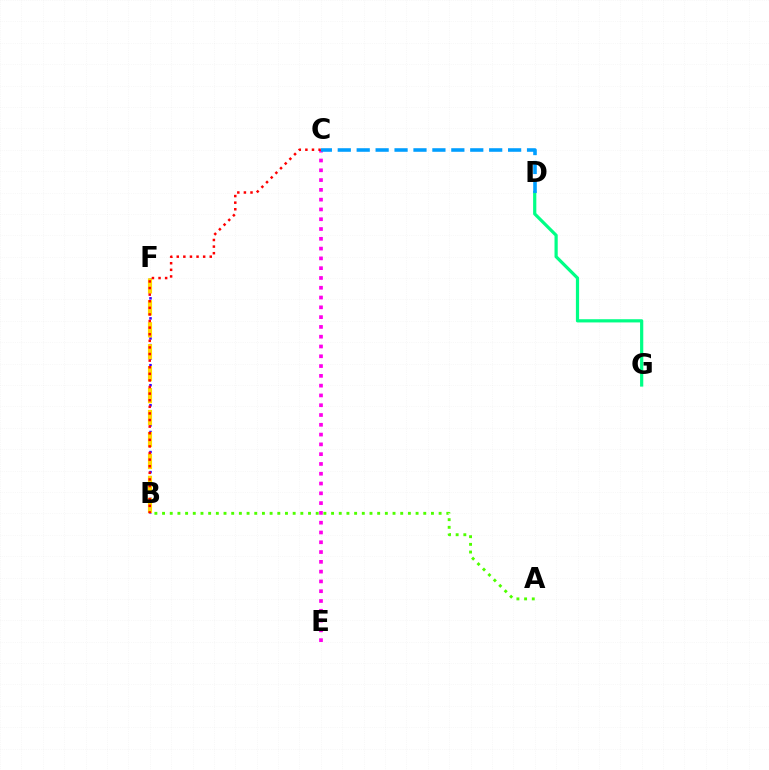{('B', 'F'): [{'color': '#3700ff', 'line_style': 'dotted', 'thickness': 1.82}, {'color': '#ffd500', 'line_style': 'dashed', 'thickness': 2.98}], ('D', 'G'): [{'color': '#00ff86', 'line_style': 'solid', 'thickness': 2.31}], ('A', 'B'): [{'color': '#4fff00', 'line_style': 'dotted', 'thickness': 2.09}], ('C', 'E'): [{'color': '#ff00ed', 'line_style': 'dotted', 'thickness': 2.66}], ('C', 'D'): [{'color': '#009eff', 'line_style': 'dashed', 'thickness': 2.57}], ('B', 'C'): [{'color': '#ff0000', 'line_style': 'dotted', 'thickness': 1.79}]}